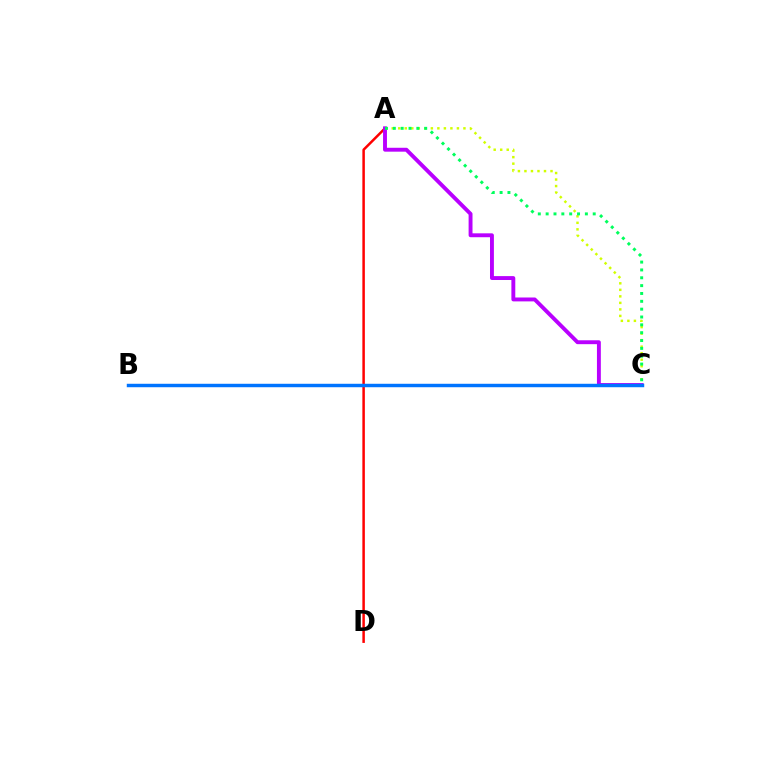{('A', 'D'): [{'color': '#ff0000', 'line_style': 'solid', 'thickness': 1.8}], ('A', 'C'): [{'color': '#d1ff00', 'line_style': 'dotted', 'thickness': 1.77}, {'color': '#b900ff', 'line_style': 'solid', 'thickness': 2.81}, {'color': '#00ff5c', 'line_style': 'dotted', 'thickness': 2.13}], ('B', 'C'): [{'color': '#0074ff', 'line_style': 'solid', 'thickness': 2.48}]}